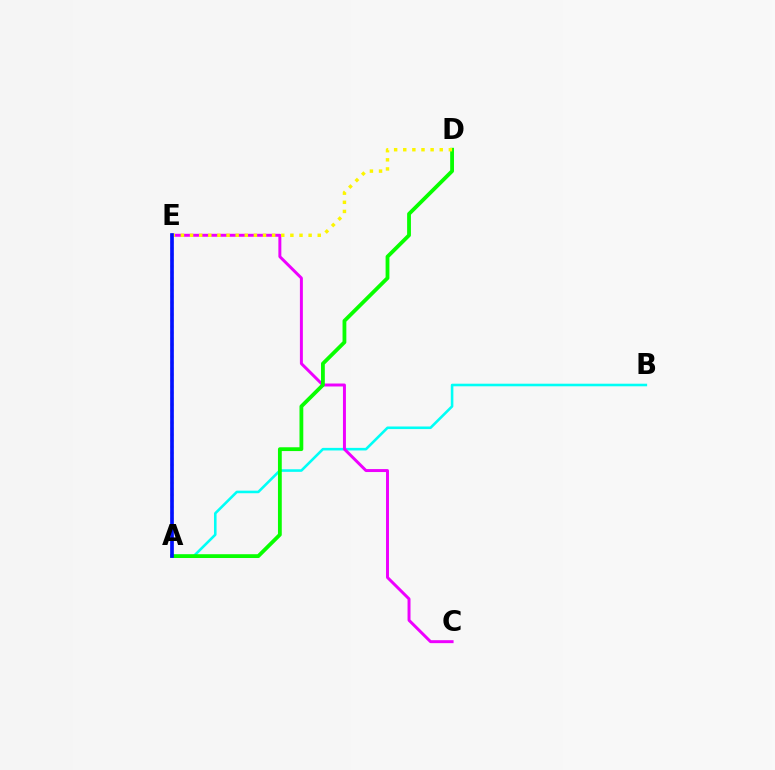{('A', 'B'): [{'color': '#00fff6', 'line_style': 'solid', 'thickness': 1.86}], ('C', 'E'): [{'color': '#ee00ff', 'line_style': 'solid', 'thickness': 2.13}], ('A', 'D'): [{'color': '#08ff00', 'line_style': 'solid', 'thickness': 2.74}], ('A', 'E'): [{'color': '#ff0000', 'line_style': 'dotted', 'thickness': 1.63}, {'color': '#0010ff', 'line_style': 'solid', 'thickness': 2.64}], ('D', 'E'): [{'color': '#fcf500', 'line_style': 'dotted', 'thickness': 2.48}]}